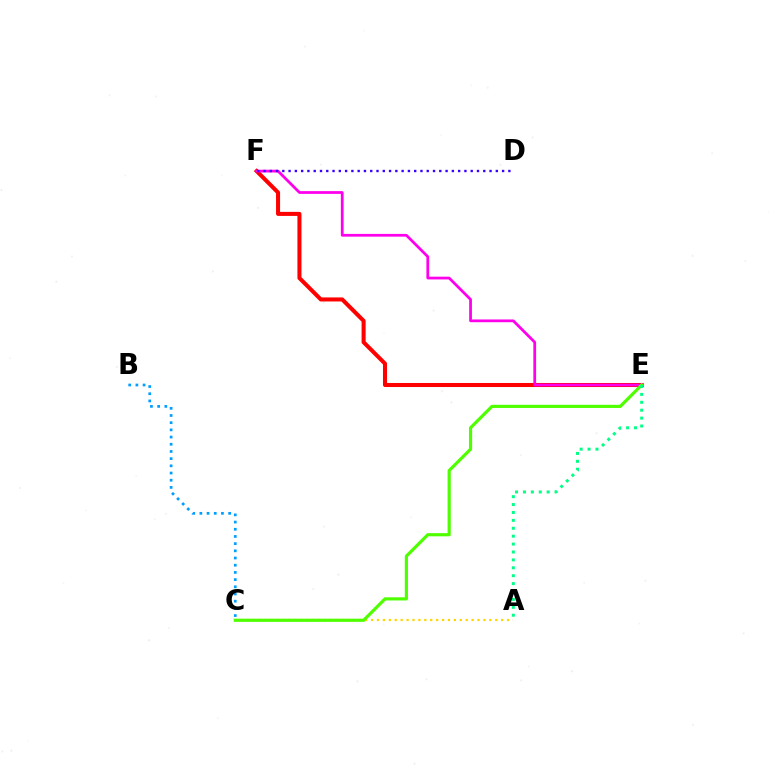{('E', 'F'): [{'color': '#ff0000', 'line_style': 'solid', 'thickness': 2.91}, {'color': '#ff00ed', 'line_style': 'solid', 'thickness': 1.98}], ('A', 'C'): [{'color': '#ffd500', 'line_style': 'dotted', 'thickness': 1.61}], ('B', 'C'): [{'color': '#009eff', 'line_style': 'dotted', 'thickness': 1.95}], ('C', 'E'): [{'color': '#4fff00', 'line_style': 'solid', 'thickness': 2.28}], ('A', 'E'): [{'color': '#00ff86', 'line_style': 'dotted', 'thickness': 2.15}], ('D', 'F'): [{'color': '#3700ff', 'line_style': 'dotted', 'thickness': 1.71}]}